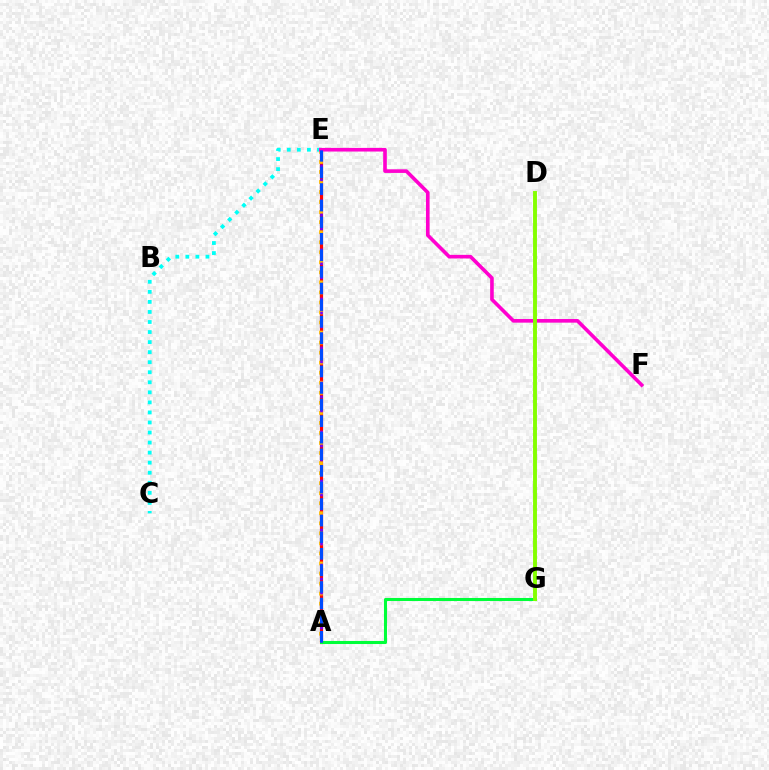{('A', 'E'): [{'color': '#ff0000', 'line_style': 'solid', 'thickness': 2.28}, {'color': '#ffbd00', 'line_style': 'dotted', 'thickness': 2.73}, {'color': '#7200ff', 'line_style': 'dotted', 'thickness': 1.9}, {'color': '#004bff', 'line_style': 'dashed', 'thickness': 2.25}], ('A', 'G'): [{'color': '#00ff39', 'line_style': 'solid', 'thickness': 2.2}], ('C', 'E'): [{'color': '#00fff6', 'line_style': 'dotted', 'thickness': 2.73}], ('E', 'F'): [{'color': '#ff00cf', 'line_style': 'solid', 'thickness': 2.61}], ('D', 'G'): [{'color': '#84ff00', 'line_style': 'solid', 'thickness': 2.81}]}